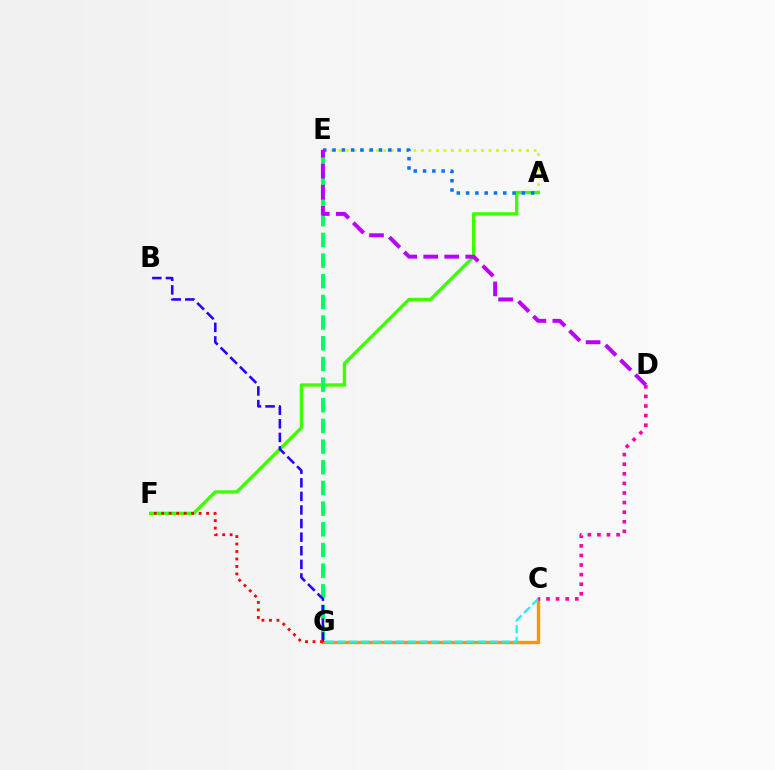{('C', 'G'): [{'color': '#ff9400', 'line_style': 'solid', 'thickness': 2.41}, {'color': '#00fff6', 'line_style': 'dashed', 'thickness': 1.59}], ('A', 'E'): [{'color': '#d1ff00', 'line_style': 'dotted', 'thickness': 2.04}, {'color': '#0074ff', 'line_style': 'dotted', 'thickness': 2.52}], ('A', 'F'): [{'color': '#3dff00', 'line_style': 'solid', 'thickness': 2.41}], ('E', 'G'): [{'color': '#00ff5c', 'line_style': 'dashed', 'thickness': 2.81}], ('B', 'G'): [{'color': '#2500ff', 'line_style': 'dashed', 'thickness': 1.85}], ('F', 'G'): [{'color': '#ff0000', 'line_style': 'dotted', 'thickness': 2.03}], ('C', 'D'): [{'color': '#ff00ac', 'line_style': 'dotted', 'thickness': 2.61}], ('D', 'E'): [{'color': '#b900ff', 'line_style': 'dashed', 'thickness': 2.86}]}